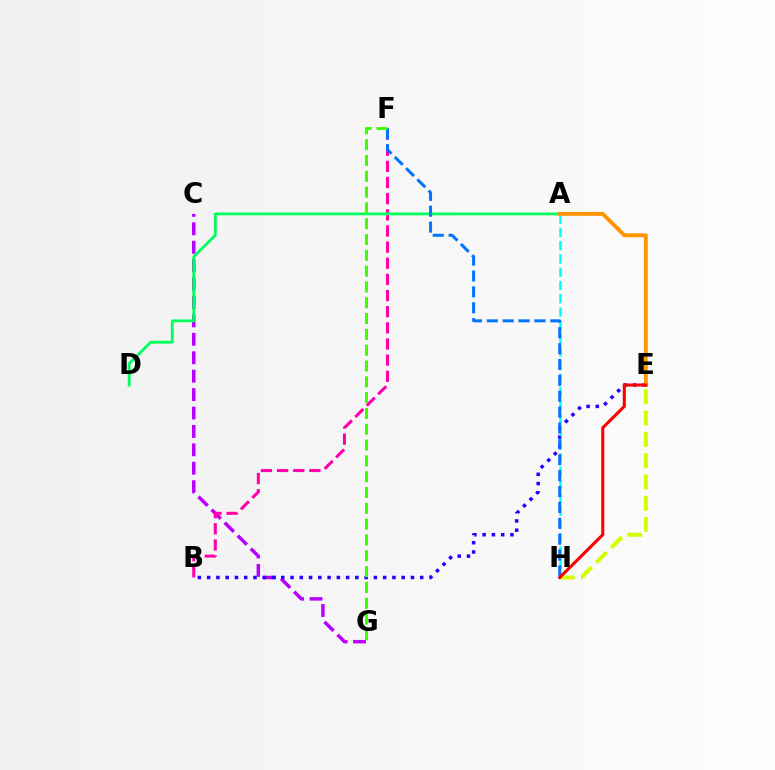{('C', 'G'): [{'color': '#b900ff', 'line_style': 'dashed', 'thickness': 2.5}], ('B', 'E'): [{'color': '#2500ff', 'line_style': 'dotted', 'thickness': 2.52}], ('B', 'F'): [{'color': '#ff00ac', 'line_style': 'dashed', 'thickness': 2.19}], ('A', 'D'): [{'color': '#00ff5c', 'line_style': 'solid', 'thickness': 2.03}], ('E', 'H'): [{'color': '#d1ff00', 'line_style': 'dashed', 'thickness': 2.89}, {'color': '#ff0000', 'line_style': 'solid', 'thickness': 2.2}], ('A', 'H'): [{'color': '#00fff6', 'line_style': 'dashed', 'thickness': 1.8}], ('F', 'H'): [{'color': '#0074ff', 'line_style': 'dashed', 'thickness': 2.16}], ('F', 'G'): [{'color': '#3dff00', 'line_style': 'dashed', 'thickness': 2.15}], ('A', 'E'): [{'color': '#ff9400', 'line_style': 'solid', 'thickness': 2.8}]}